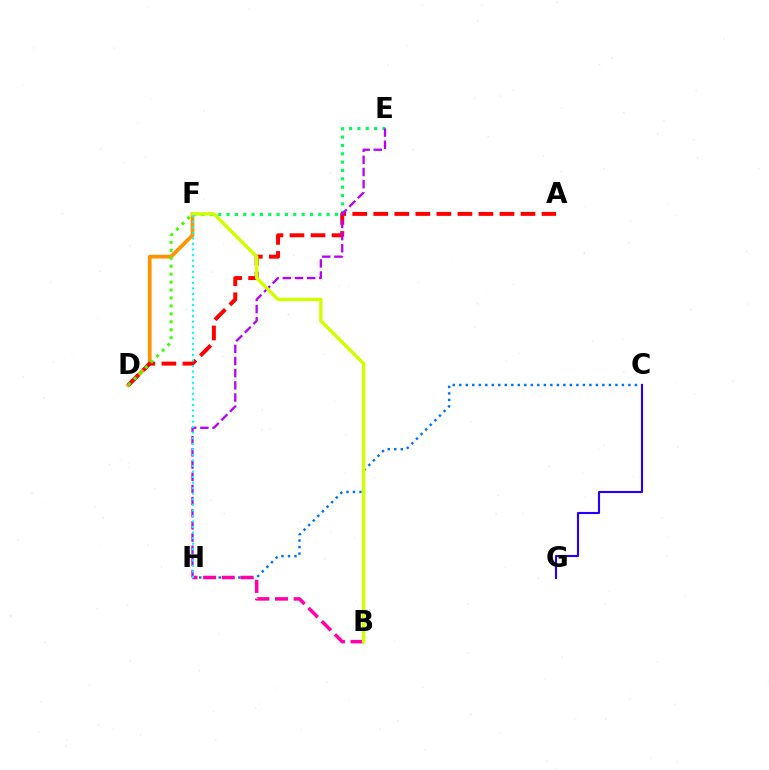{('C', 'H'): [{'color': '#0074ff', 'line_style': 'dotted', 'thickness': 1.77}], ('B', 'H'): [{'color': '#ff00ac', 'line_style': 'dashed', 'thickness': 2.54}], ('D', 'F'): [{'color': '#ff9400', 'line_style': 'solid', 'thickness': 2.7}, {'color': '#3dff00', 'line_style': 'dotted', 'thickness': 2.16}], ('E', 'F'): [{'color': '#00ff5c', 'line_style': 'dotted', 'thickness': 2.27}], ('A', 'D'): [{'color': '#ff0000', 'line_style': 'dashed', 'thickness': 2.86}], ('E', 'H'): [{'color': '#b900ff', 'line_style': 'dashed', 'thickness': 1.65}], ('B', 'F'): [{'color': '#d1ff00', 'line_style': 'solid', 'thickness': 2.47}], ('C', 'G'): [{'color': '#2500ff', 'line_style': 'solid', 'thickness': 1.52}], ('F', 'H'): [{'color': '#00fff6', 'line_style': 'dotted', 'thickness': 1.51}]}